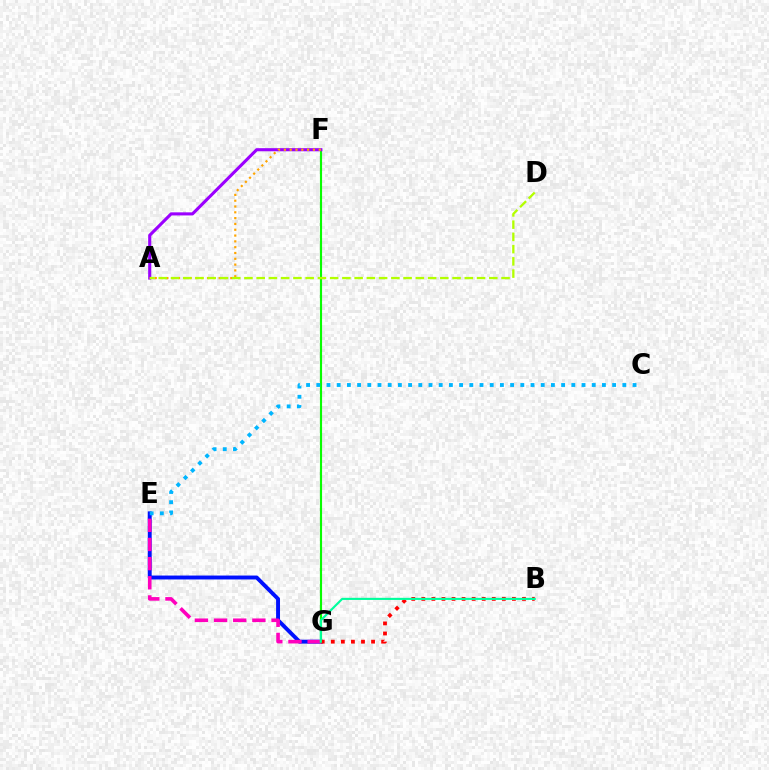{('E', 'G'): [{'color': '#0010ff', 'line_style': 'solid', 'thickness': 2.82}, {'color': '#ff00bd', 'line_style': 'dashed', 'thickness': 2.6}], ('F', 'G'): [{'color': '#08ff00', 'line_style': 'solid', 'thickness': 1.54}], ('B', 'G'): [{'color': '#ff0000', 'line_style': 'dotted', 'thickness': 2.73}, {'color': '#00ff9d', 'line_style': 'solid', 'thickness': 1.53}], ('A', 'F'): [{'color': '#9b00ff', 'line_style': 'solid', 'thickness': 2.23}, {'color': '#ffa500', 'line_style': 'dotted', 'thickness': 1.58}], ('A', 'D'): [{'color': '#b3ff00', 'line_style': 'dashed', 'thickness': 1.66}], ('C', 'E'): [{'color': '#00b5ff', 'line_style': 'dotted', 'thickness': 2.77}]}